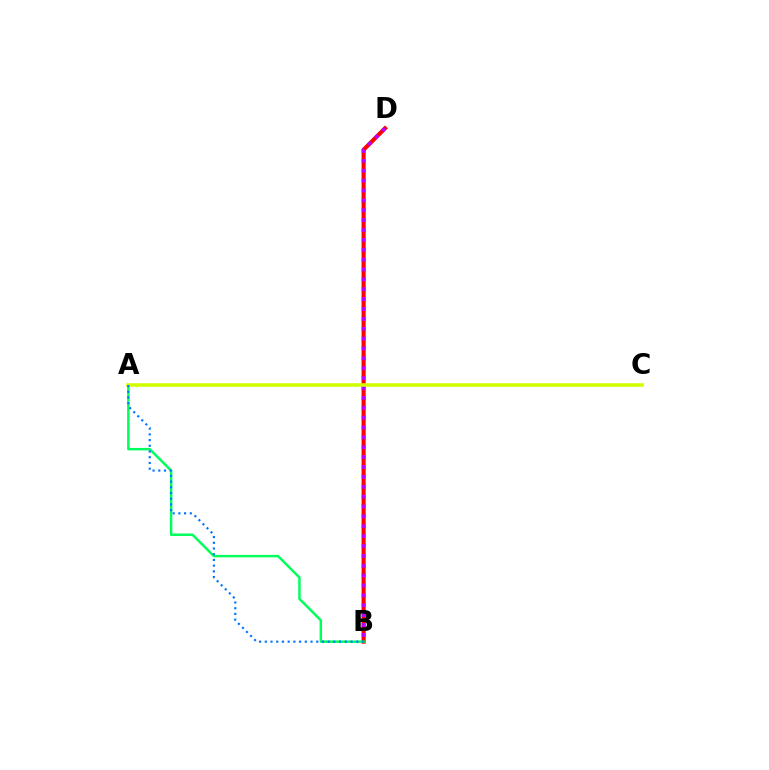{('B', 'D'): [{'color': '#ff0000', 'line_style': 'solid', 'thickness': 2.95}, {'color': '#b900ff', 'line_style': 'dotted', 'thickness': 2.68}], ('A', 'B'): [{'color': '#00ff5c', 'line_style': 'solid', 'thickness': 1.78}, {'color': '#0074ff', 'line_style': 'dotted', 'thickness': 1.55}], ('A', 'C'): [{'color': '#d1ff00', 'line_style': 'solid', 'thickness': 2.55}]}